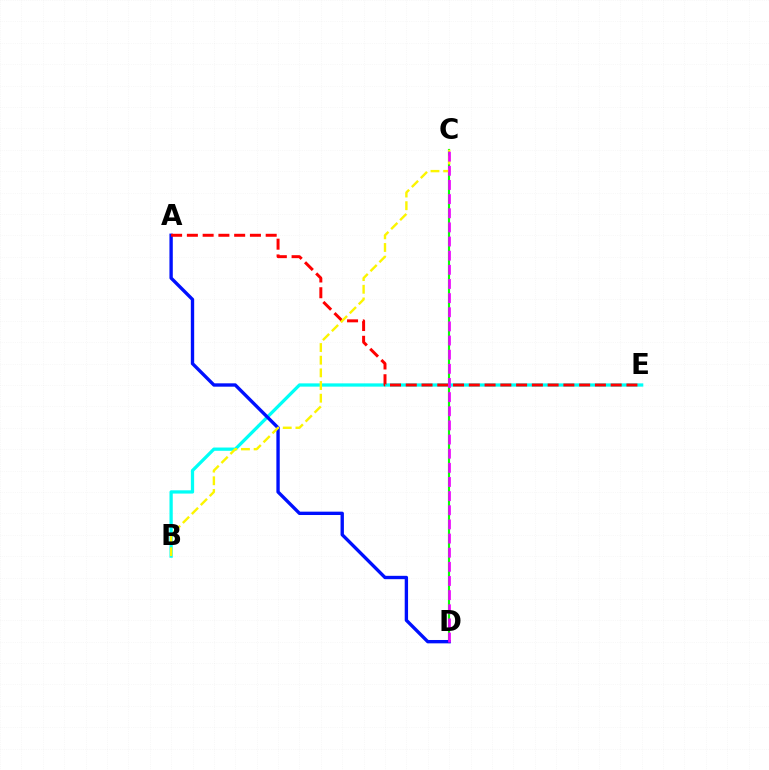{('C', 'D'): [{'color': '#08ff00', 'line_style': 'solid', 'thickness': 1.54}, {'color': '#ee00ff', 'line_style': 'dashed', 'thickness': 1.92}], ('B', 'E'): [{'color': '#00fff6', 'line_style': 'solid', 'thickness': 2.35}], ('A', 'D'): [{'color': '#0010ff', 'line_style': 'solid', 'thickness': 2.42}], ('A', 'E'): [{'color': '#ff0000', 'line_style': 'dashed', 'thickness': 2.14}], ('B', 'C'): [{'color': '#fcf500', 'line_style': 'dashed', 'thickness': 1.72}]}